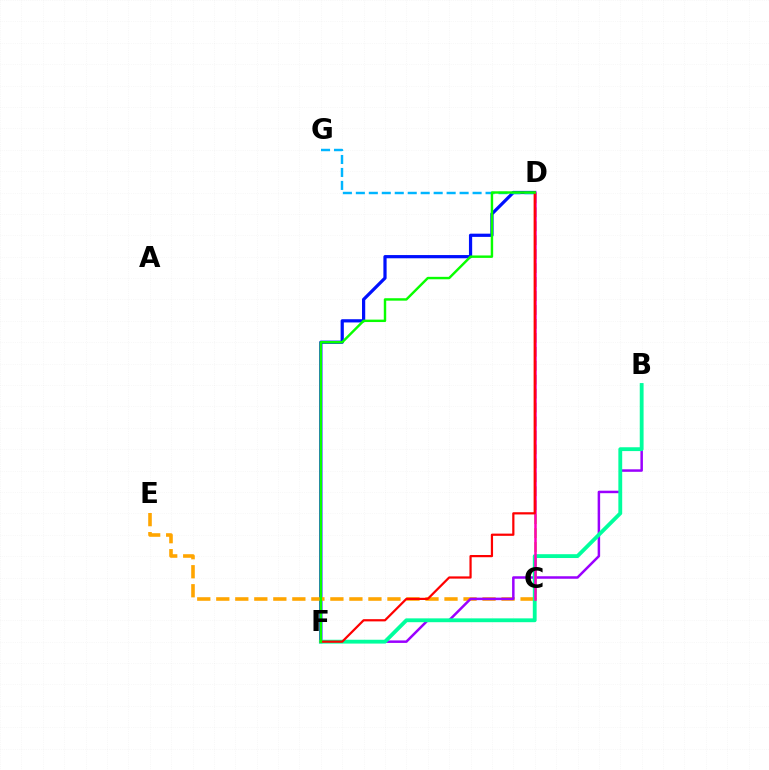{('C', 'D'): [{'color': '#b3ff00', 'line_style': 'dashed', 'thickness': 1.89}, {'color': '#ff00bd', 'line_style': 'solid', 'thickness': 1.83}], ('D', 'F'): [{'color': '#0010ff', 'line_style': 'solid', 'thickness': 2.32}, {'color': '#ff0000', 'line_style': 'solid', 'thickness': 1.6}, {'color': '#08ff00', 'line_style': 'solid', 'thickness': 1.75}], ('C', 'E'): [{'color': '#ffa500', 'line_style': 'dashed', 'thickness': 2.58}], ('D', 'G'): [{'color': '#00b5ff', 'line_style': 'dashed', 'thickness': 1.76}], ('B', 'F'): [{'color': '#9b00ff', 'line_style': 'solid', 'thickness': 1.8}, {'color': '#00ff9d', 'line_style': 'solid', 'thickness': 2.76}]}